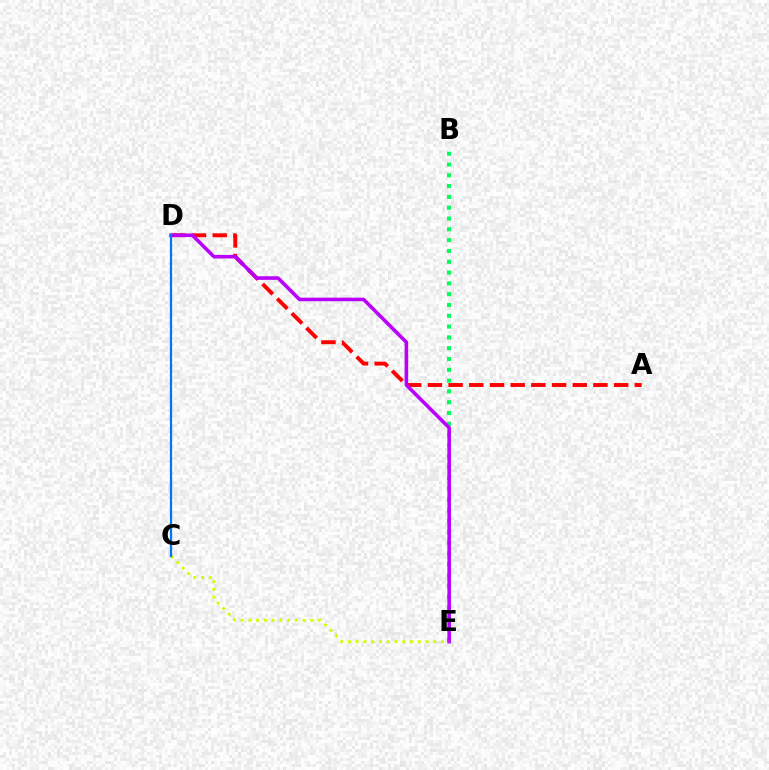{('B', 'E'): [{'color': '#00ff5c', 'line_style': 'dotted', 'thickness': 2.94}], ('A', 'D'): [{'color': '#ff0000', 'line_style': 'dashed', 'thickness': 2.81}], ('D', 'E'): [{'color': '#b900ff', 'line_style': 'solid', 'thickness': 2.58}], ('C', 'E'): [{'color': '#d1ff00', 'line_style': 'dotted', 'thickness': 2.11}], ('C', 'D'): [{'color': '#0074ff', 'line_style': 'solid', 'thickness': 1.6}]}